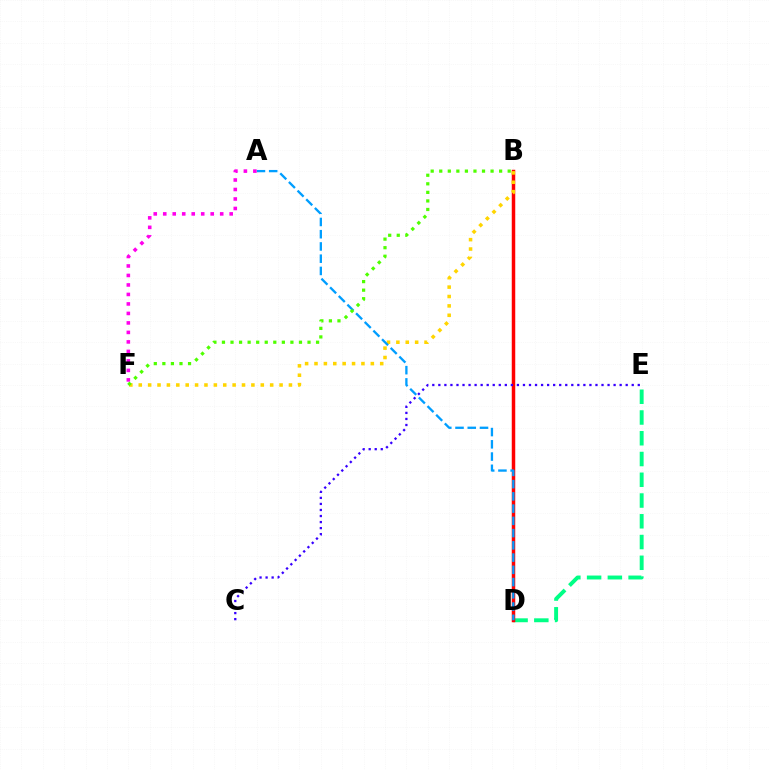{('D', 'E'): [{'color': '#00ff86', 'line_style': 'dashed', 'thickness': 2.82}], ('B', 'D'): [{'color': '#ff0000', 'line_style': 'solid', 'thickness': 2.51}], ('B', 'F'): [{'color': '#ffd500', 'line_style': 'dotted', 'thickness': 2.55}, {'color': '#4fff00', 'line_style': 'dotted', 'thickness': 2.32}], ('C', 'E'): [{'color': '#3700ff', 'line_style': 'dotted', 'thickness': 1.64}], ('A', 'D'): [{'color': '#009eff', 'line_style': 'dashed', 'thickness': 1.66}], ('A', 'F'): [{'color': '#ff00ed', 'line_style': 'dotted', 'thickness': 2.58}]}